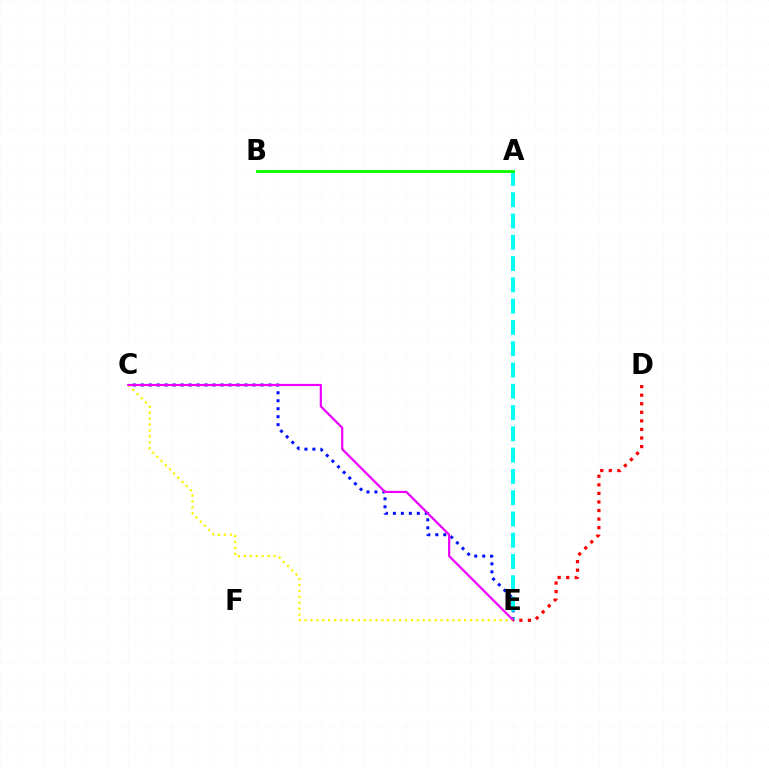{('C', 'E'): [{'color': '#0010ff', 'line_style': 'dotted', 'thickness': 2.17}, {'color': '#fcf500', 'line_style': 'dotted', 'thickness': 1.61}, {'color': '#ee00ff', 'line_style': 'solid', 'thickness': 1.59}], ('A', 'E'): [{'color': '#00fff6', 'line_style': 'dashed', 'thickness': 2.89}], ('A', 'B'): [{'color': '#08ff00', 'line_style': 'solid', 'thickness': 2.05}], ('D', 'E'): [{'color': '#ff0000', 'line_style': 'dotted', 'thickness': 2.33}]}